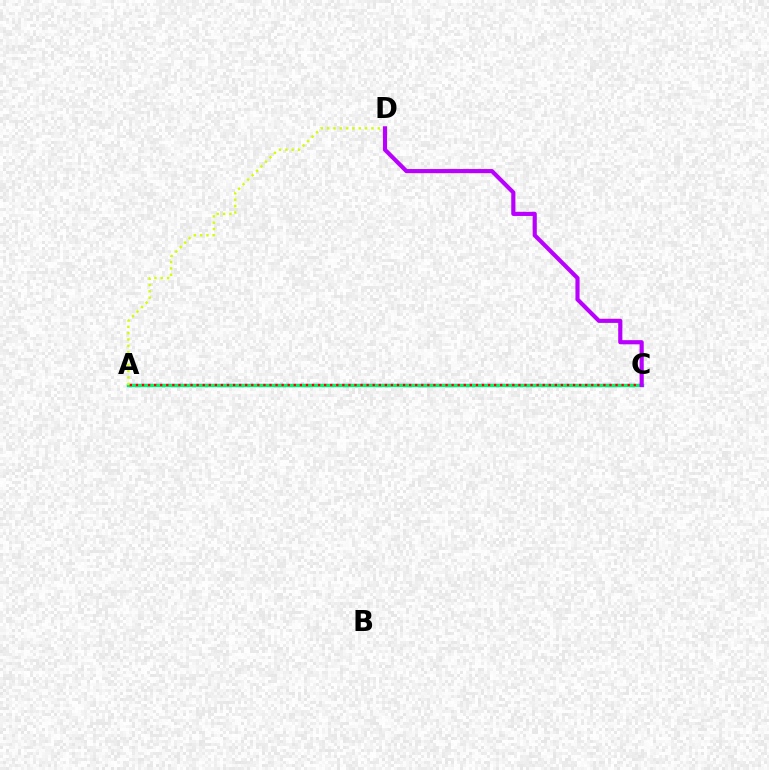{('A', 'C'): [{'color': '#0074ff', 'line_style': 'solid', 'thickness': 2.39}, {'color': '#00ff5c', 'line_style': 'solid', 'thickness': 2.06}, {'color': '#ff0000', 'line_style': 'dotted', 'thickness': 1.65}], ('A', 'D'): [{'color': '#d1ff00', 'line_style': 'dotted', 'thickness': 1.72}], ('C', 'D'): [{'color': '#b900ff', 'line_style': 'solid', 'thickness': 2.99}]}